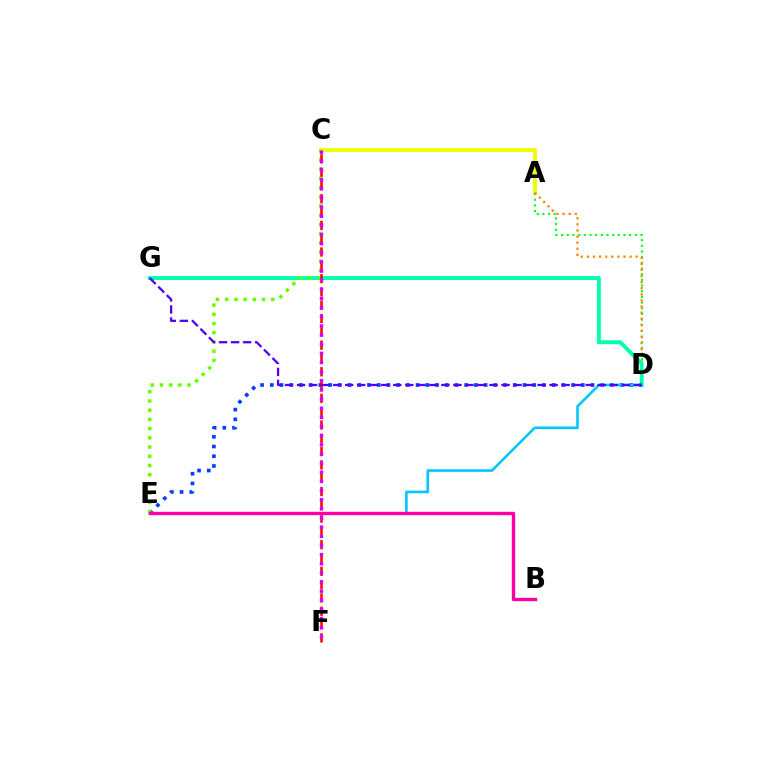{('A', 'C'): [{'color': '#eeff00', 'line_style': 'solid', 'thickness': 2.8}], ('A', 'D'): [{'color': '#00ff27', 'line_style': 'dotted', 'thickness': 1.54}, {'color': '#ff8800', 'line_style': 'dotted', 'thickness': 1.66}], ('D', 'G'): [{'color': '#00ffaf', 'line_style': 'solid', 'thickness': 2.79}, {'color': '#4f00ff', 'line_style': 'dashed', 'thickness': 1.63}], ('D', 'E'): [{'color': '#003fff', 'line_style': 'dotted', 'thickness': 2.64}, {'color': '#00c7ff', 'line_style': 'solid', 'thickness': 1.9}], ('C', 'E'): [{'color': '#66ff00', 'line_style': 'dotted', 'thickness': 2.5}], ('C', 'F'): [{'color': '#ff0000', 'line_style': 'dashed', 'thickness': 1.81}, {'color': '#d600ff', 'line_style': 'dotted', 'thickness': 2.48}], ('B', 'E'): [{'color': '#ff00a0', 'line_style': 'solid', 'thickness': 2.43}]}